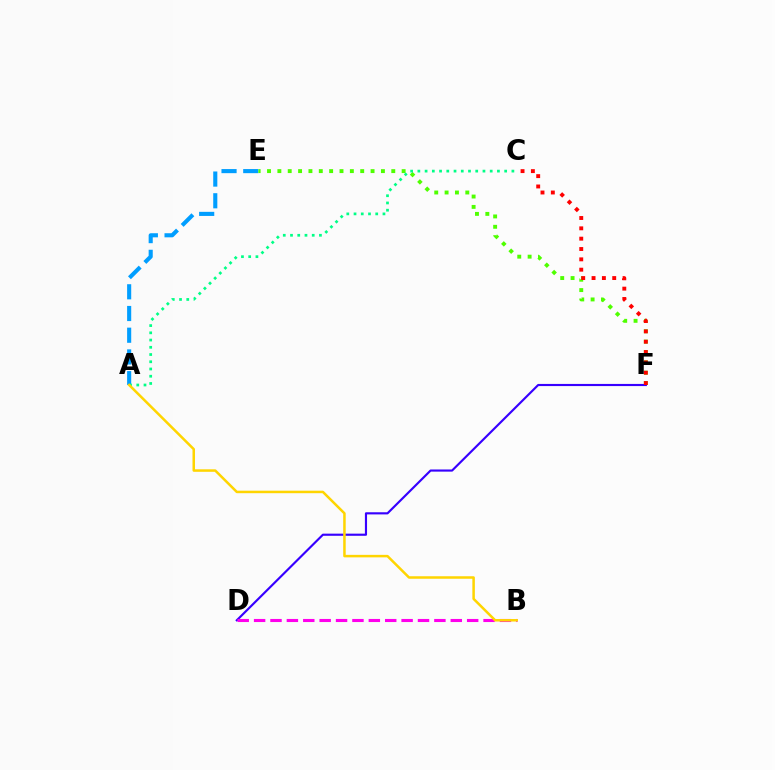{('A', 'E'): [{'color': '#009eff', 'line_style': 'dashed', 'thickness': 2.95}], ('E', 'F'): [{'color': '#4fff00', 'line_style': 'dotted', 'thickness': 2.81}], ('A', 'C'): [{'color': '#00ff86', 'line_style': 'dotted', 'thickness': 1.97}], ('D', 'F'): [{'color': '#3700ff', 'line_style': 'solid', 'thickness': 1.55}], ('B', 'D'): [{'color': '#ff00ed', 'line_style': 'dashed', 'thickness': 2.23}], ('C', 'F'): [{'color': '#ff0000', 'line_style': 'dotted', 'thickness': 2.81}], ('A', 'B'): [{'color': '#ffd500', 'line_style': 'solid', 'thickness': 1.8}]}